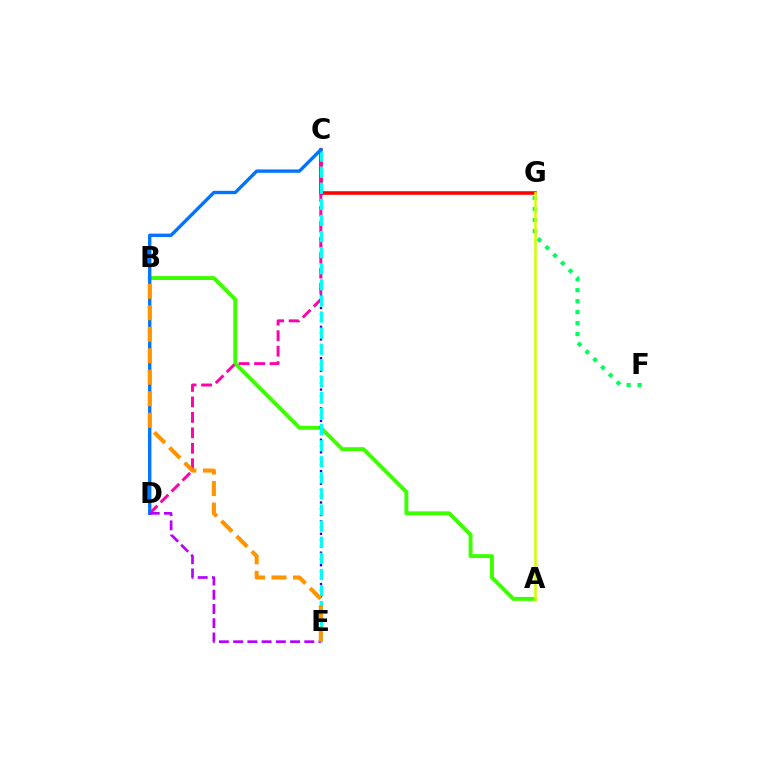{('A', 'B'): [{'color': '#3dff00', 'line_style': 'solid', 'thickness': 2.82}], ('C', 'G'): [{'color': '#ff0000', 'line_style': 'solid', 'thickness': 2.58}], ('F', 'G'): [{'color': '#00ff5c', 'line_style': 'dotted', 'thickness': 2.99}], ('C', 'E'): [{'color': '#2500ff', 'line_style': 'dotted', 'thickness': 1.7}, {'color': '#00fff6', 'line_style': 'dashed', 'thickness': 2.19}], ('C', 'D'): [{'color': '#ff00ac', 'line_style': 'dashed', 'thickness': 2.1}, {'color': '#0074ff', 'line_style': 'solid', 'thickness': 2.42}], ('A', 'G'): [{'color': '#d1ff00', 'line_style': 'solid', 'thickness': 1.84}], ('D', 'E'): [{'color': '#b900ff', 'line_style': 'dashed', 'thickness': 1.93}], ('B', 'E'): [{'color': '#ff9400', 'line_style': 'dashed', 'thickness': 2.92}]}